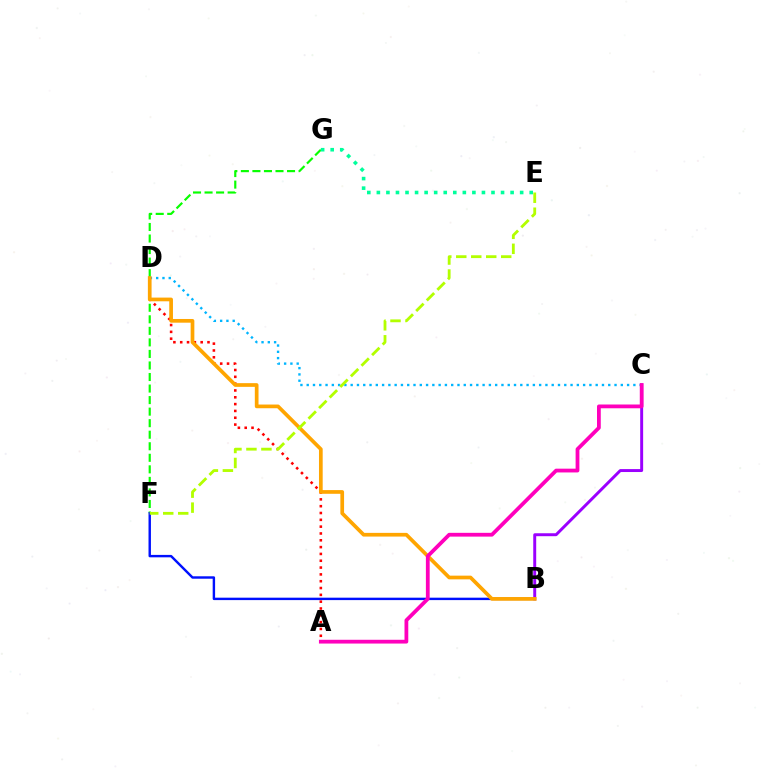{('F', 'G'): [{'color': '#08ff00', 'line_style': 'dashed', 'thickness': 1.57}], ('B', 'C'): [{'color': '#9b00ff', 'line_style': 'solid', 'thickness': 2.12}], ('C', 'D'): [{'color': '#00b5ff', 'line_style': 'dotted', 'thickness': 1.71}], ('B', 'F'): [{'color': '#0010ff', 'line_style': 'solid', 'thickness': 1.74}], ('A', 'D'): [{'color': '#ff0000', 'line_style': 'dotted', 'thickness': 1.85}], ('B', 'D'): [{'color': '#ffa500', 'line_style': 'solid', 'thickness': 2.67}], ('E', 'G'): [{'color': '#00ff9d', 'line_style': 'dotted', 'thickness': 2.6}], ('A', 'C'): [{'color': '#ff00bd', 'line_style': 'solid', 'thickness': 2.72}], ('E', 'F'): [{'color': '#b3ff00', 'line_style': 'dashed', 'thickness': 2.04}]}